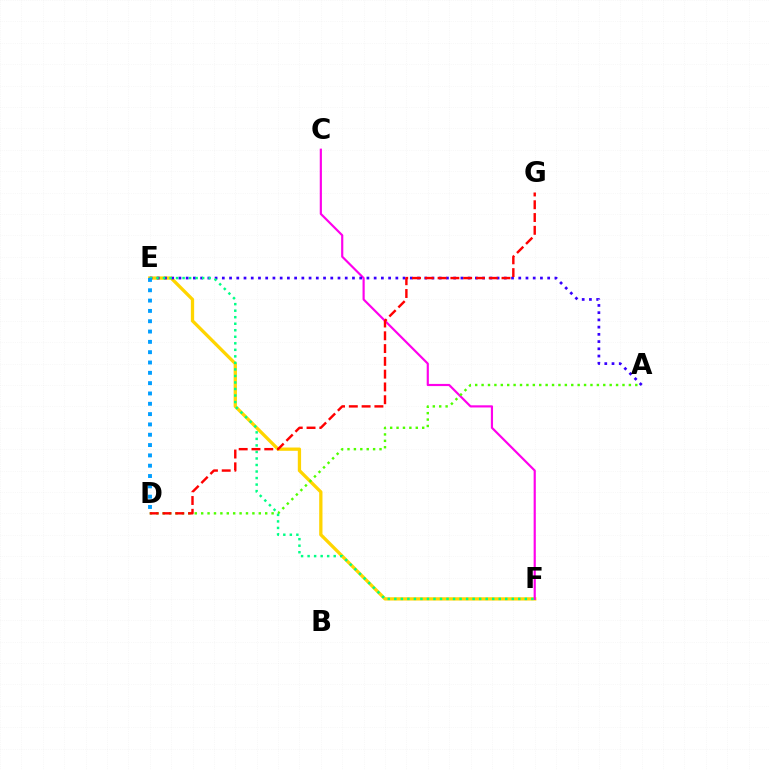{('E', 'F'): [{'color': '#ffd500', 'line_style': 'solid', 'thickness': 2.37}, {'color': '#00ff86', 'line_style': 'dotted', 'thickness': 1.77}], ('C', 'F'): [{'color': '#ff00ed', 'line_style': 'solid', 'thickness': 1.56}], ('A', 'D'): [{'color': '#4fff00', 'line_style': 'dotted', 'thickness': 1.74}], ('A', 'E'): [{'color': '#3700ff', 'line_style': 'dotted', 'thickness': 1.96}], ('D', 'E'): [{'color': '#009eff', 'line_style': 'dotted', 'thickness': 2.8}], ('D', 'G'): [{'color': '#ff0000', 'line_style': 'dashed', 'thickness': 1.74}]}